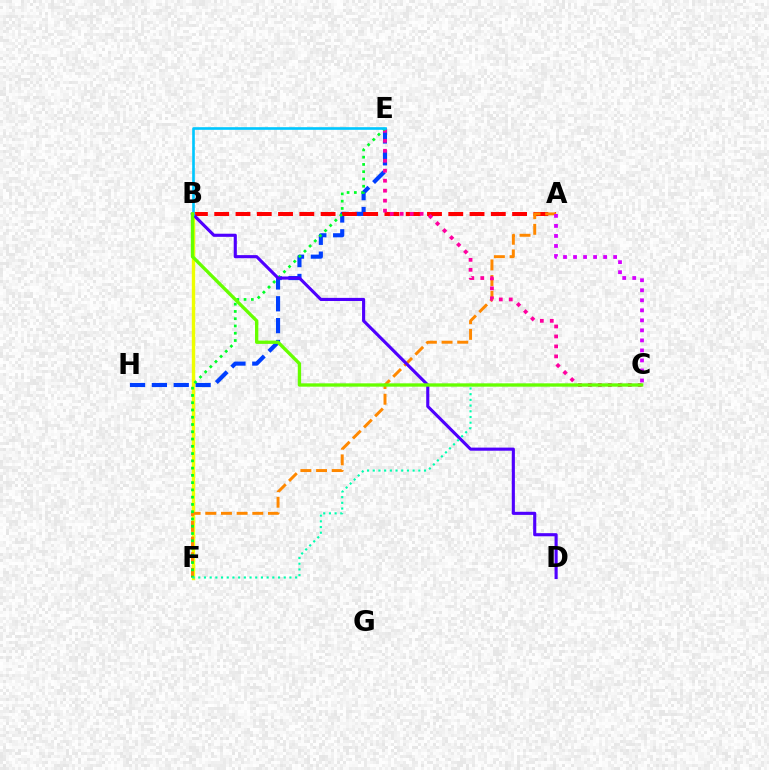{('E', 'H'): [{'color': '#003fff', 'line_style': 'dashed', 'thickness': 2.97}], ('A', 'B'): [{'color': '#ff0000', 'line_style': 'dashed', 'thickness': 2.89}], ('B', 'F'): [{'color': '#eeff00', 'line_style': 'solid', 'thickness': 2.43}], ('A', 'F'): [{'color': '#ff8800', 'line_style': 'dashed', 'thickness': 2.13}], ('C', 'E'): [{'color': '#ff00a0', 'line_style': 'dotted', 'thickness': 2.71}], ('E', 'F'): [{'color': '#00ff27', 'line_style': 'dotted', 'thickness': 1.97}], ('B', 'D'): [{'color': '#4f00ff', 'line_style': 'solid', 'thickness': 2.25}], ('C', 'F'): [{'color': '#00ffaf', 'line_style': 'dotted', 'thickness': 1.55}], ('B', 'E'): [{'color': '#00c7ff', 'line_style': 'solid', 'thickness': 1.9}], ('B', 'C'): [{'color': '#66ff00', 'line_style': 'solid', 'thickness': 2.4}], ('A', 'C'): [{'color': '#d600ff', 'line_style': 'dotted', 'thickness': 2.72}]}